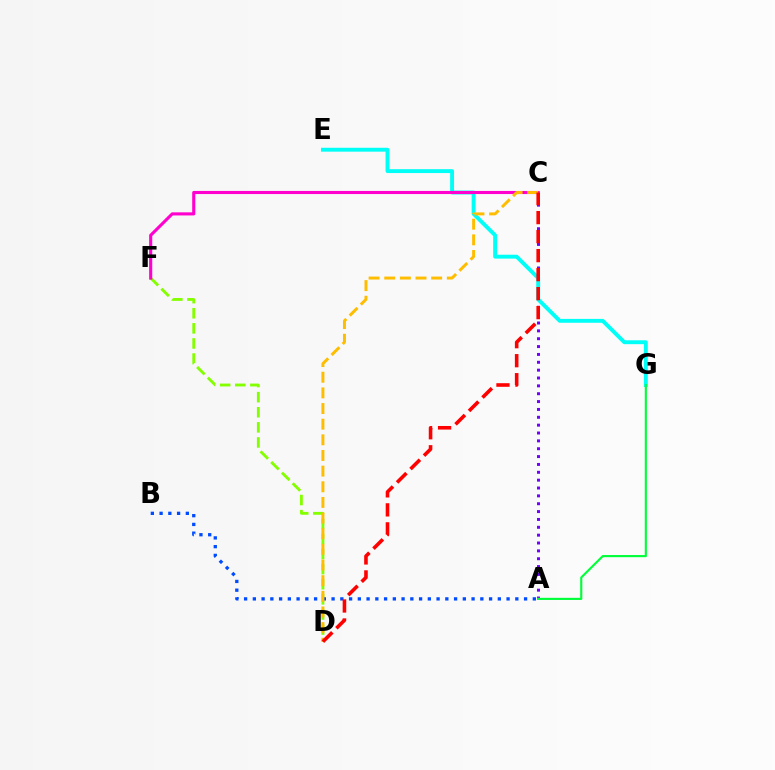{('D', 'F'): [{'color': '#84ff00', 'line_style': 'dashed', 'thickness': 2.05}], ('A', 'C'): [{'color': '#7200ff', 'line_style': 'dotted', 'thickness': 2.13}], ('A', 'B'): [{'color': '#004bff', 'line_style': 'dotted', 'thickness': 2.38}], ('E', 'G'): [{'color': '#00fff6', 'line_style': 'solid', 'thickness': 2.8}], ('A', 'G'): [{'color': '#00ff39', 'line_style': 'solid', 'thickness': 1.54}], ('C', 'F'): [{'color': '#ff00cf', 'line_style': 'solid', 'thickness': 2.23}], ('C', 'D'): [{'color': '#ffbd00', 'line_style': 'dashed', 'thickness': 2.13}, {'color': '#ff0000', 'line_style': 'dashed', 'thickness': 2.58}]}